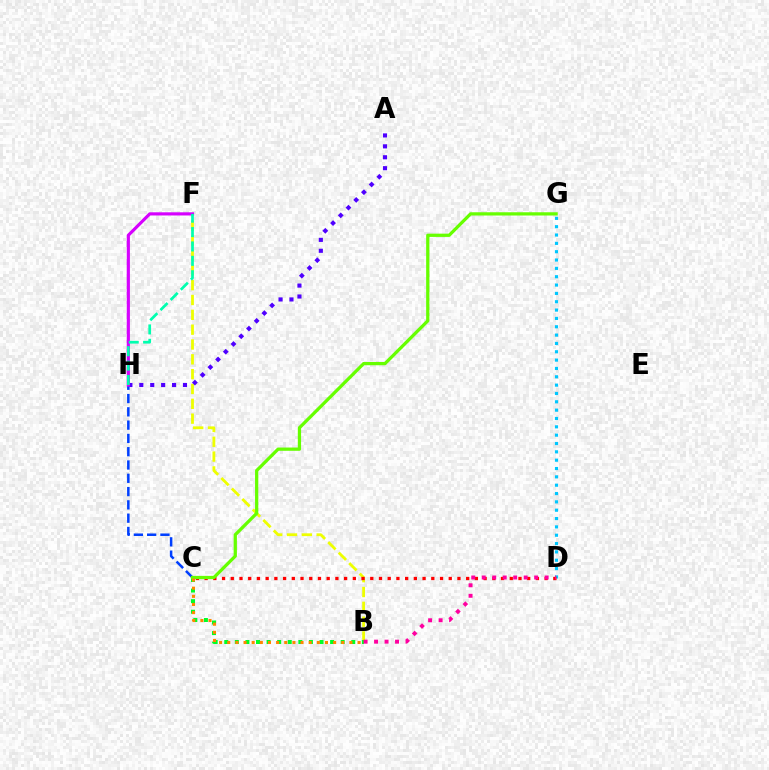{('B', 'F'): [{'color': '#eeff00', 'line_style': 'dashed', 'thickness': 2.01}], ('D', 'G'): [{'color': '#00c7ff', 'line_style': 'dotted', 'thickness': 2.27}], ('B', 'C'): [{'color': '#00ff27', 'line_style': 'dotted', 'thickness': 2.88}, {'color': '#ff8800', 'line_style': 'dotted', 'thickness': 2.21}], ('C', 'D'): [{'color': '#ff0000', 'line_style': 'dotted', 'thickness': 2.37}], ('A', 'H'): [{'color': '#4f00ff', 'line_style': 'dotted', 'thickness': 2.97}], ('C', 'H'): [{'color': '#003fff', 'line_style': 'dashed', 'thickness': 1.81}], ('C', 'G'): [{'color': '#66ff00', 'line_style': 'solid', 'thickness': 2.34}], ('F', 'H'): [{'color': '#d600ff', 'line_style': 'solid', 'thickness': 2.28}, {'color': '#00ffaf', 'line_style': 'dashed', 'thickness': 1.95}], ('B', 'D'): [{'color': '#ff00a0', 'line_style': 'dotted', 'thickness': 2.85}]}